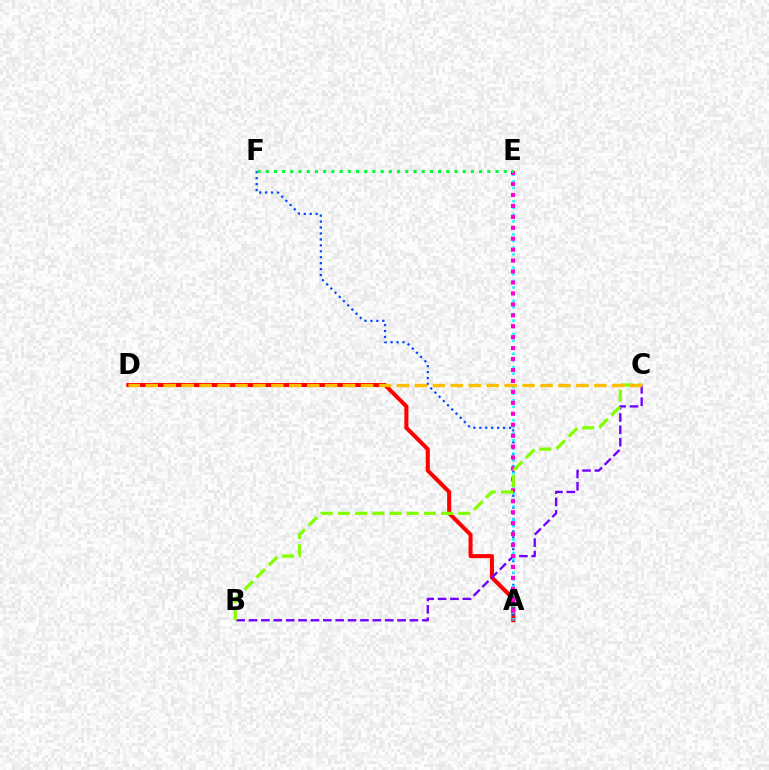{('A', 'D'): [{'color': '#ff0000', 'line_style': 'solid', 'thickness': 2.91}], ('A', 'F'): [{'color': '#004bff', 'line_style': 'dotted', 'thickness': 1.61}], ('B', 'C'): [{'color': '#7200ff', 'line_style': 'dashed', 'thickness': 1.68}, {'color': '#84ff00', 'line_style': 'dashed', 'thickness': 2.34}], ('A', 'E'): [{'color': '#00fff6', 'line_style': 'dotted', 'thickness': 1.8}, {'color': '#ff00cf', 'line_style': 'dotted', 'thickness': 2.97}], ('E', 'F'): [{'color': '#00ff39', 'line_style': 'dotted', 'thickness': 2.23}], ('C', 'D'): [{'color': '#ffbd00', 'line_style': 'dashed', 'thickness': 2.44}]}